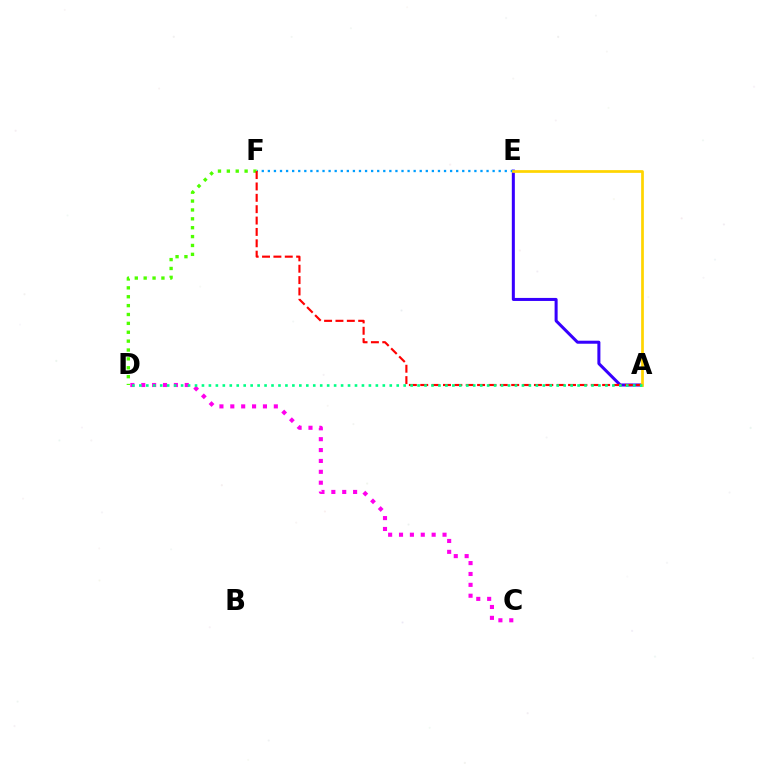{('D', 'F'): [{'color': '#4fff00', 'line_style': 'dotted', 'thickness': 2.41}], ('A', 'E'): [{'color': '#3700ff', 'line_style': 'solid', 'thickness': 2.18}, {'color': '#ffd500', 'line_style': 'solid', 'thickness': 1.96}], ('E', 'F'): [{'color': '#009eff', 'line_style': 'dotted', 'thickness': 1.65}], ('A', 'F'): [{'color': '#ff0000', 'line_style': 'dashed', 'thickness': 1.54}], ('C', 'D'): [{'color': '#ff00ed', 'line_style': 'dotted', 'thickness': 2.96}], ('A', 'D'): [{'color': '#00ff86', 'line_style': 'dotted', 'thickness': 1.89}]}